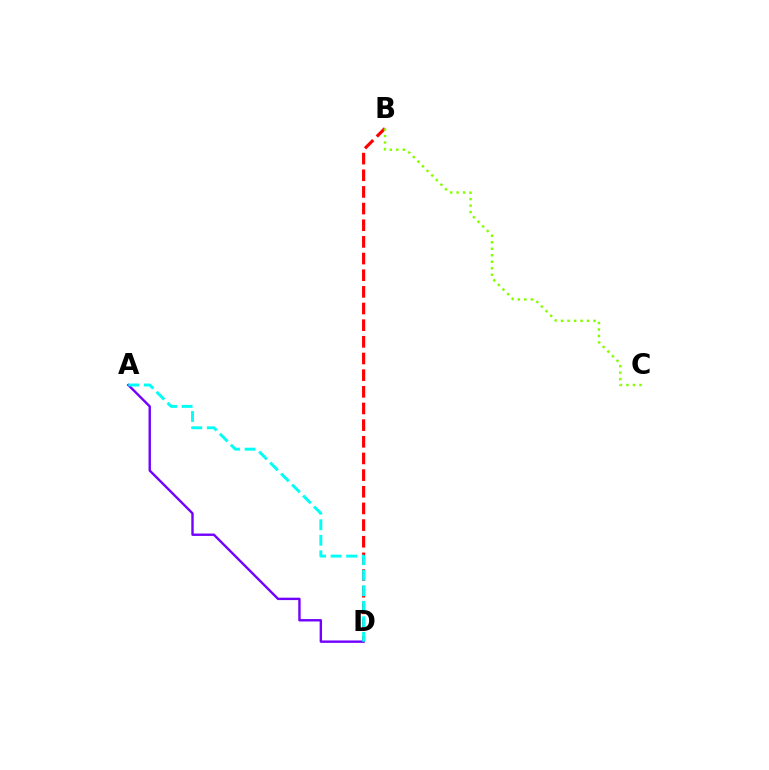{('B', 'D'): [{'color': '#ff0000', 'line_style': 'dashed', 'thickness': 2.26}], ('A', 'D'): [{'color': '#7200ff', 'line_style': 'solid', 'thickness': 1.72}, {'color': '#00fff6', 'line_style': 'dashed', 'thickness': 2.11}], ('B', 'C'): [{'color': '#84ff00', 'line_style': 'dotted', 'thickness': 1.77}]}